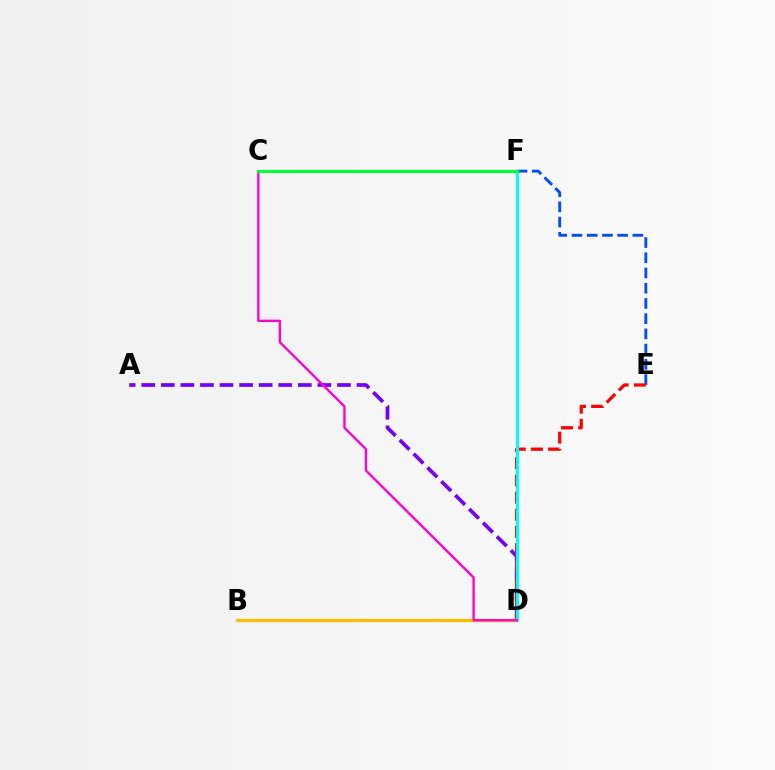{('B', 'D'): [{'color': '#84ff00', 'line_style': 'dotted', 'thickness': 1.86}, {'color': '#ffbd00', 'line_style': 'solid', 'thickness': 2.33}], ('A', 'D'): [{'color': '#7200ff', 'line_style': 'dashed', 'thickness': 2.66}], ('E', 'F'): [{'color': '#004bff', 'line_style': 'dashed', 'thickness': 2.07}], ('D', 'E'): [{'color': '#ff0000', 'line_style': 'dashed', 'thickness': 2.33}], ('D', 'F'): [{'color': '#00fff6', 'line_style': 'solid', 'thickness': 2.25}], ('C', 'D'): [{'color': '#ff00cf', 'line_style': 'solid', 'thickness': 1.69}], ('C', 'F'): [{'color': '#00ff39', 'line_style': 'solid', 'thickness': 2.23}]}